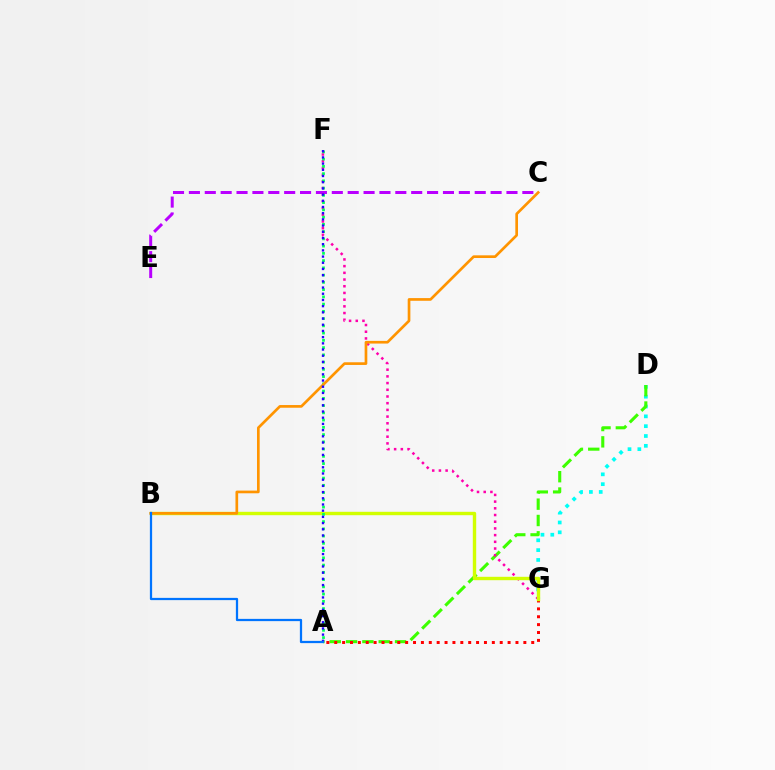{('D', 'G'): [{'color': '#00fff6', 'line_style': 'dotted', 'thickness': 2.67}], ('A', 'D'): [{'color': '#3dff00', 'line_style': 'dashed', 'thickness': 2.22}], ('C', 'E'): [{'color': '#b900ff', 'line_style': 'dashed', 'thickness': 2.16}], ('F', 'G'): [{'color': '#ff00ac', 'line_style': 'dotted', 'thickness': 1.82}], ('A', 'G'): [{'color': '#ff0000', 'line_style': 'dotted', 'thickness': 2.14}], ('B', 'G'): [{'color': '#d1ff00', 'line_style': 'solid', 'thickness': 2.44}], ('A', 'F'): [{'color': '#00ff5c', 'line_style': 'dotted', 'thickness': 1.97}, {'color': '#2500ff', 'line_style': 'dotted', 'thickness': 1.68}], ('B', 'C'): [{'color': '#ff9400', 'line_style': 'solid', 'thickness': 1.93}], ('A', 'B'): [{'color': '#0074ff', 'line_style': 'solid', 'thickness': 1.62}]}